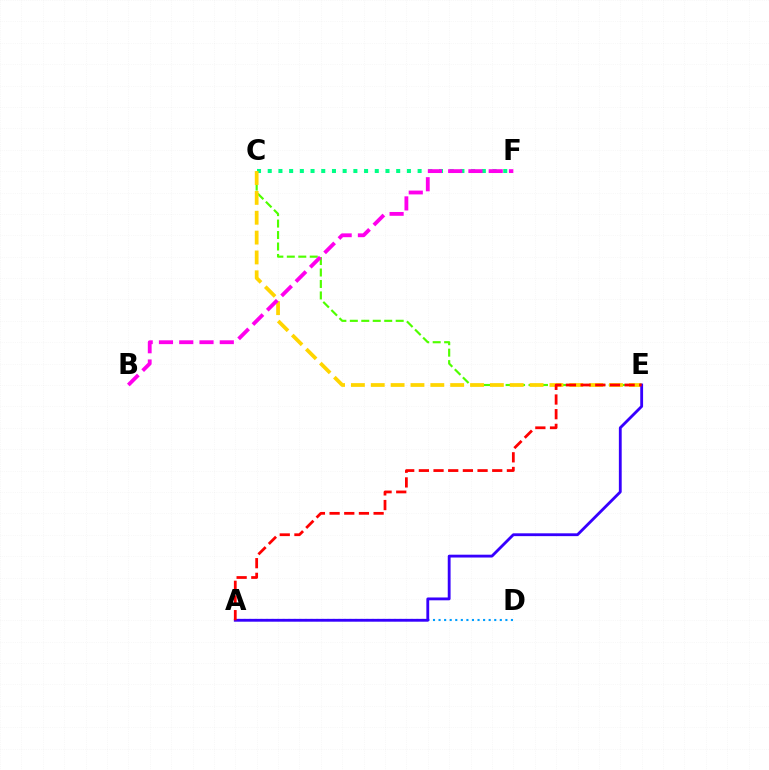{('A', 'D'): [{'color': '#009eff', 'line_style': 'dotted', 'thickness': 1.51}], ('C', 'F'): [{'color': '#00ff86', 'line_style': 'dotted', 'thickness': 2.91}], ('C', 'E'): [{'color': '#4fff00', 'line_style': 'dashed', 'thickness': 1.56}, {'color': '#ffd500', 'line_style': 'dashed', 'thickness': 2.7}], ('B', 'F'): [{'color': '#ff00ed', 'line_style': 'dashed', 'thickness': 2.75}], ('A', 'E'): [{'color': '#3700ff', 'line_style': 'solid', 'thickness': 2.04}, {'color': '#ff0000', 'line_style': 'dashed', 'thickness': 1.99}]}